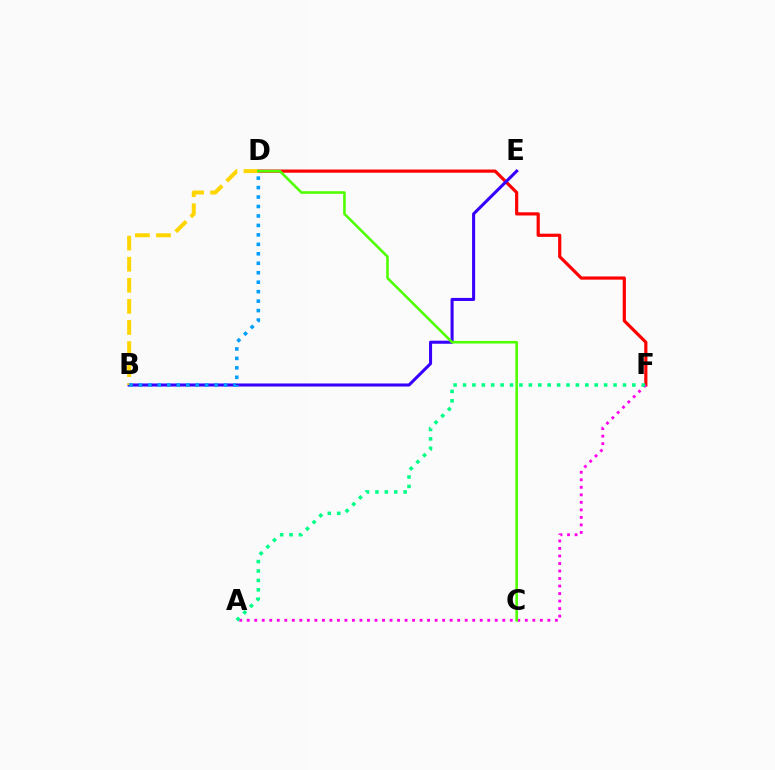{('D', 'F'): [{'color': '#ff0000', 'line_style': 'solid', 'thickness': 2.29}], ('A', 'F'): [{'color': '#ff00ed', 'line_style': 'dotted', 'thickness': 2.04}, {'color': '#00ff86', 'line_style': 'dotted', 'thickness': 2.56}], ('B', 'E'): [{'color': '#3700ff', 'line_style': 'solid', 'thickness': 2.2}], ('B', 'D'): [{'color': '#ffd500', 'line_style': 'dashed', 'thickness': 2.86}, {'color': '#009eff', 'line_style': 'dotted', 'thickness': 2.57}], ('C', 'D'): [{'color': '#4fff00', 'line_style': 'solid', 'thickness': 1.87}]}